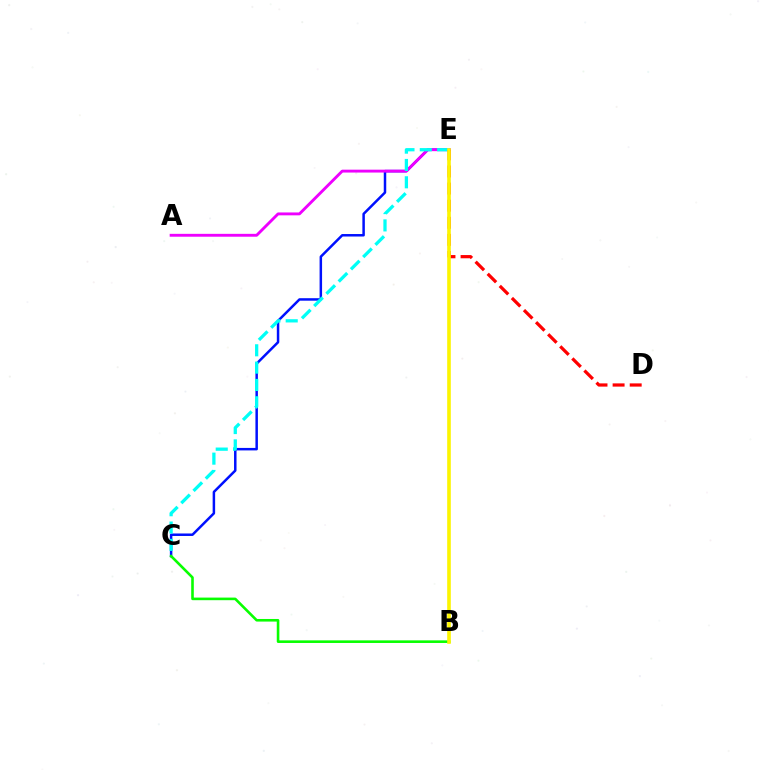{('C', 'E'): [{'color': '#0010ff', 'line_style': 'solid', 'thickness': 1.79}, {'color': '#00fff6', 'line_style': 'dashed', 'thickness': 2.35}], ('A', 'E'): [{'color': '#ee00ff', 'line_style': 'solid', 'thickness': 2.07}], ('B', 'C'): [{'color': '#08ff00', 'line_style': 'solid', 'thickness': 1.87}], ('D', 'E'): [{'color': '#ff0000', 'line_style': 'dashed', 'thickness': 2.32}], ('B', 'E'): [{'color': '#fcf500', 'line_style': 'solid', 'thickness': 2.61}]}